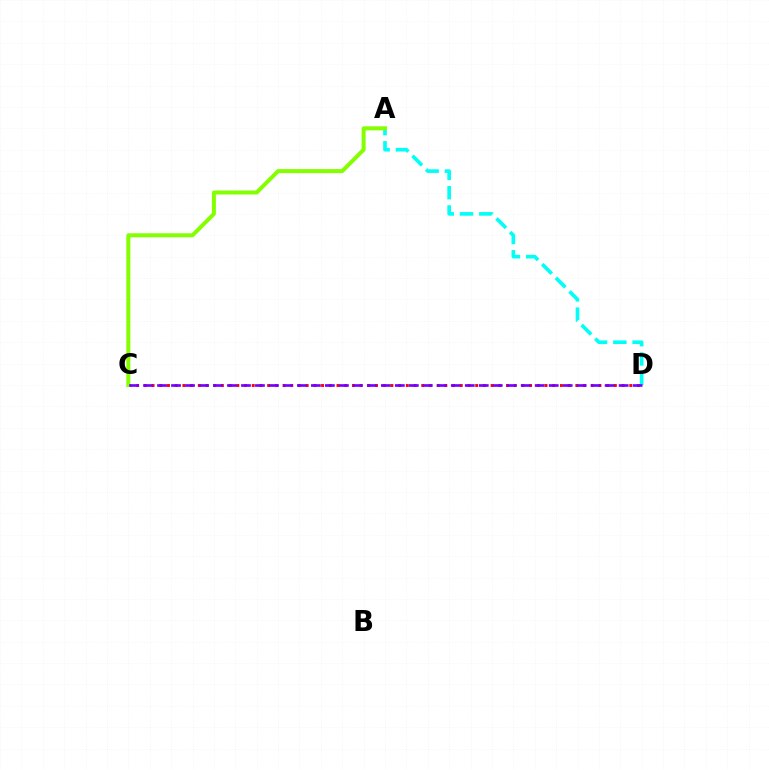{('C', 'D'): [{'color': '#ff0000', 'line_style': 'dotted', 'thickness': 2.09}, {'color': '#7200ff', 'line_style': 'dashed', 'thickness': 1.9}], ('A', 'D'): [{'color': '#00fff6', 'line_style': 'dashed', 'thickness': 2.62}], ('A', 'C'): [{'color': '#84ff00', 'line_style': 'solid', 'thickness': 2.88}]}